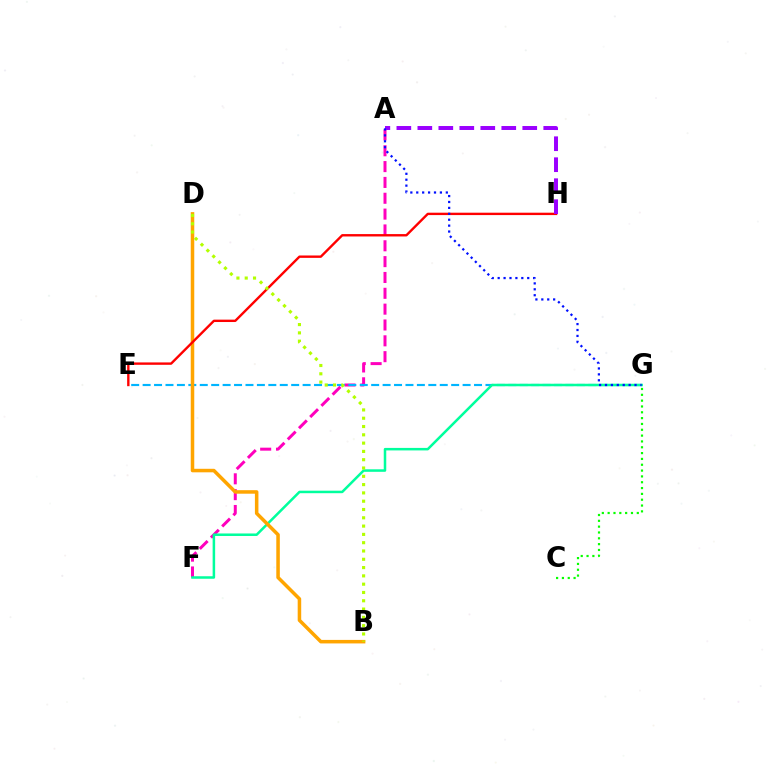{('C', 'G'): [{'color': '#08ff00', 'line_style': 'dotted', 'thickness': 1.58}], ('A', 'F'): [{'color': '#ff00bd', 'line_style': 'dashed', 'thickness': 2.15}], ('E', 'G'): [{'color': '#00b5ff', 'line_style': 'dashed', 'thickness': 1.55}], ('F', 'G'): [{'color': '#00ff9d', 'line_style': 'solid', 'thickness': 1.81}], ('B', 'D'): [{'color': '#ffa500', 'line_style': 'solid', 'thickness': 2.53}, {'color': '#b3ff00', 'line_style': 'dotted', 'thickness': 2.25}], ('E', 'H'): [{'color': '#ff0000', 'line_style': 'solid', 'thickness': 1.72}], ('A', 'H'): [{'color': '#9b00ff', 'line_style': 'dashed', 'thickness': 2.85}], ('A', 'G'): [{'color': '#0010ff', 'line_style': 'dotted', 'thickness': 1.61}]}